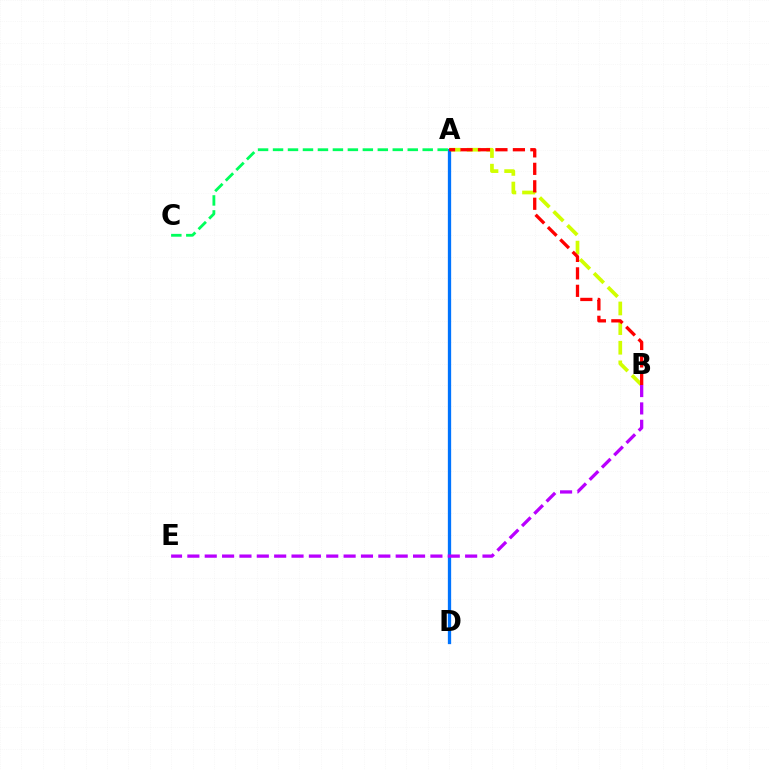{('A', 'B'): [{'color': '#d1ff00', 'line_style': 'dashed', 'thickness': 2.67}, {'color': '#ff0000', 'line_style': 'dashed', 'thickness': 2.37}], ('A', 'D'): [{'color': '#0074ff', 'line_style': 'solid', 'thickness': 2.37}], ('A', 'C'): [{'color': '#00ff5c', 'line_style': 'dashed', 'thickness': 2.03}], ('B', 'E'): [{'color': '#b900ff', 'line_style': 'dashed', 'thickness': 2.36}]}